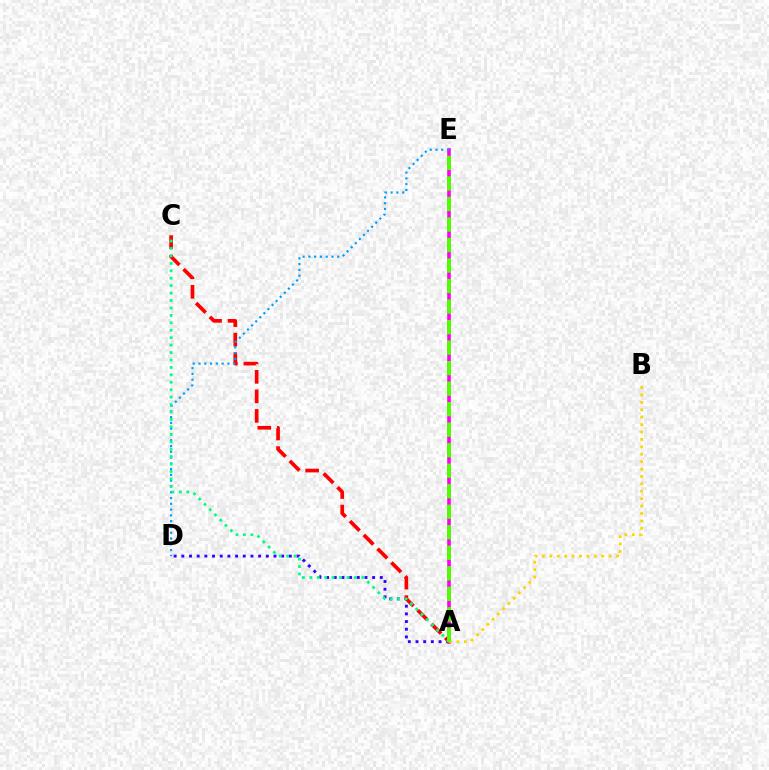{('A', 'D'): [{'color': '#3700ff', 'line_style': 'dotted', 'thickness': 2.09}], ('A', 'C'): [{'color': '#ff0000', 'line_style': 'dashed', 'thickness': 2.65}, {'color': '#00ff86', 'line_style': 'dotted', 'thickness': 2.02}], ('A', 'E'): [{'color': '#ff00ed', 'line_style': 'solid', 'thickness': 2.59}, {'color': '#4fff00', 'line_style': 'dashed', 'thickness': 2.79}], ('D', 'E'): [{'color': '#009eff', 'line_style': 'dotted', 'thickness': 1.57}], ('A', 'B'): [{'color': '#ffd500', 'line_style': 'dotted', 'thickness': 2.01}]}